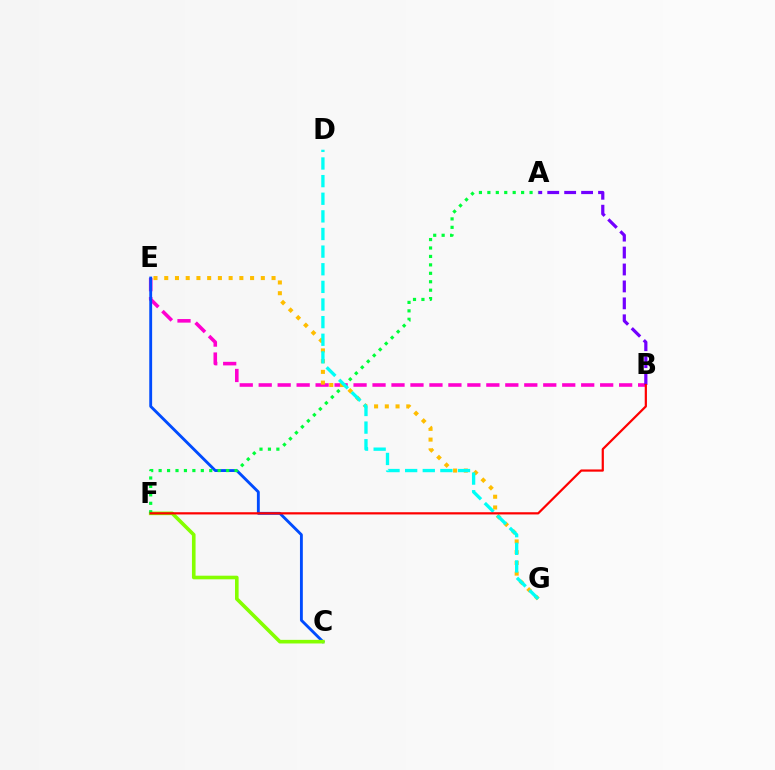{('B', 'E'): [{'color': '#ff00cf', 'line_style': 'dashed', 'thickness': 2.58}], ('C', 'E'): [{'color': '#004bff', 'line_style': 'solid', 'thickness': 2.06}], ('C', 'F'): [{'color': '#84ff00', 'line_style': 'solid', 'thickness': 2.6}], ('A', 'B'): [{'color': '#7200ff', 'line_style': 'dashed', 'thickness': 2.3}], ('A', 'F'): [{'color': '#00ff39', 'line_style': 'dotted', 'thickness': 2.29}], ('E', 'G'): [{'color': '#ffbd00', 'line_style': 'dotted', 'thickness': 2.92}], ('D', 'G'): [{'color': '#00fff6', 'line_style': 'dashed', 'thickness': 2.39}], ('B', 'F'): [{'color': '#ff0000', 'line_style': 'solid', 'thickness': 1.59}]}